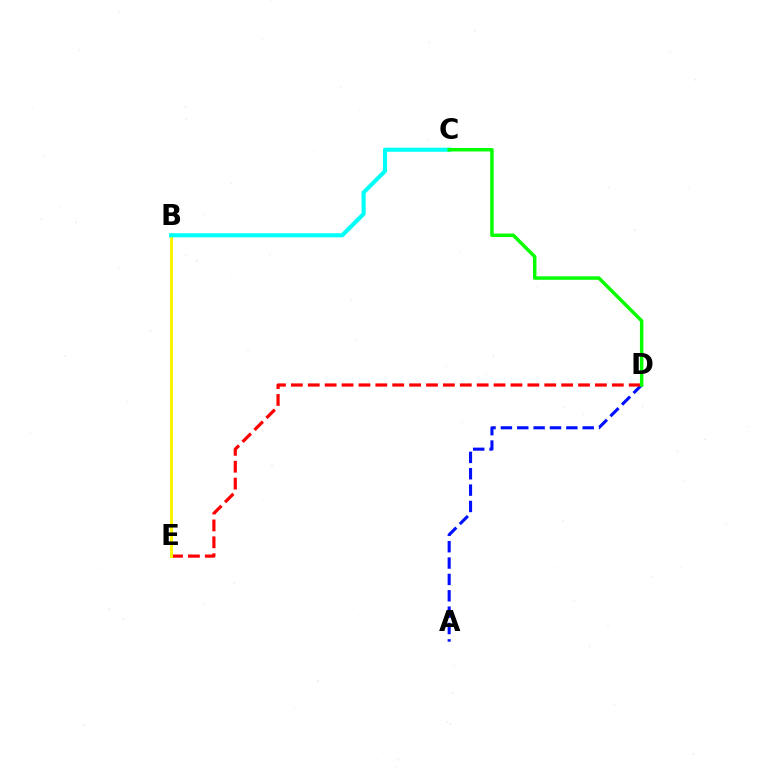{('B', 'E'): [{'color': '#ee00ff', 'line_style': 'dotted', 'thickness': 1.84}, {'color': '#fcf500', 'line_style': 'solid', 'thickness': 2.14}], ('A', 'D'): [{'color': '#0010ff', 'line_style': 'dashed', 'thickness': 2.22}], ('D', 'E'): [{'color': '#ff0000', 'line_style': 'dashed', 'thickness': 2.29}], ('B', 'C'): [{'color': '#00fff6', 'line_style': 'solid', 'thickness': 2.96}], ('C', 'D'): [{'color': '#08ff00', 'line_style': 'solid', 'thickness': 2.5}]}